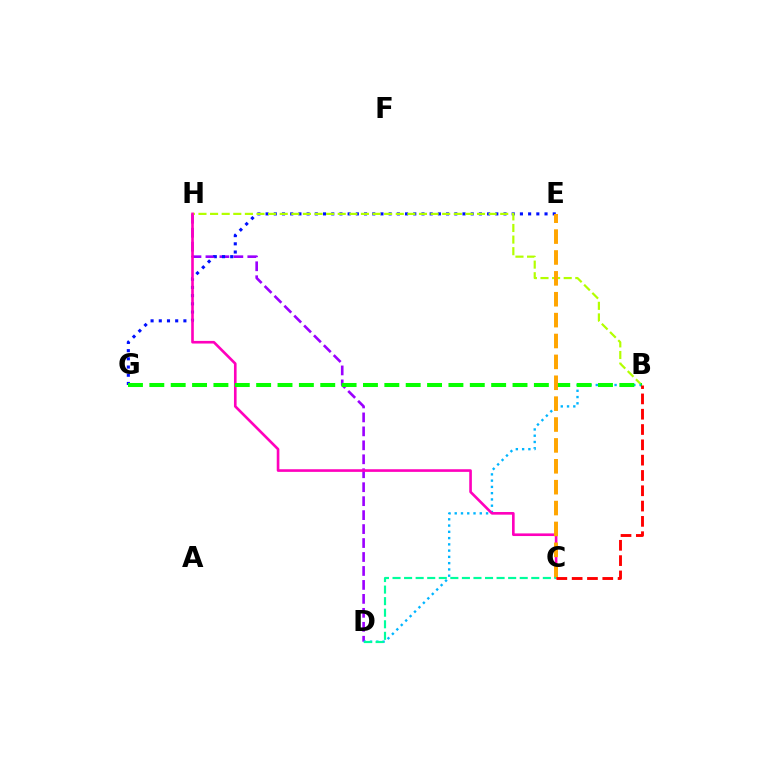{('D', 'H'): [{'color': '#9b00ff', 'line_style': 'dashed', 'thickness': 1.9}], ('E', 'G'): [{'color': '#0010ff', 'line_style': 'dotted', 'thickness': 2.23}], ('B', 'H'): [{'color': '#b3ff00', 'line_style': 'dashed', 'thickness': 1.58}], ('B', 'D'): [{'color': '#00b5ff', 'line_style': 'dotted', 'thickness': 1.7}], ('C', 'H'): [{'color': '#ff00bd', 'line_style': 'solid', 'thickness': 1.9}], ('B', 'G'): [{'color': '#08ff00', 'line_style': 'dashed', 'thickness': 2.9}], ('C', 'E'): [{'color': '#ffa500', 'line_style': 'dashed', 'thickness': 2.84}], ('B', 'C'): [{'color': '#ff0000', 'line_style': 'dashed', 'thickness': 2.08}], ('C', 'D'): [{'color': '#00ff9d', 'line_style': 'dashed', 'thickness': 1.57}]}